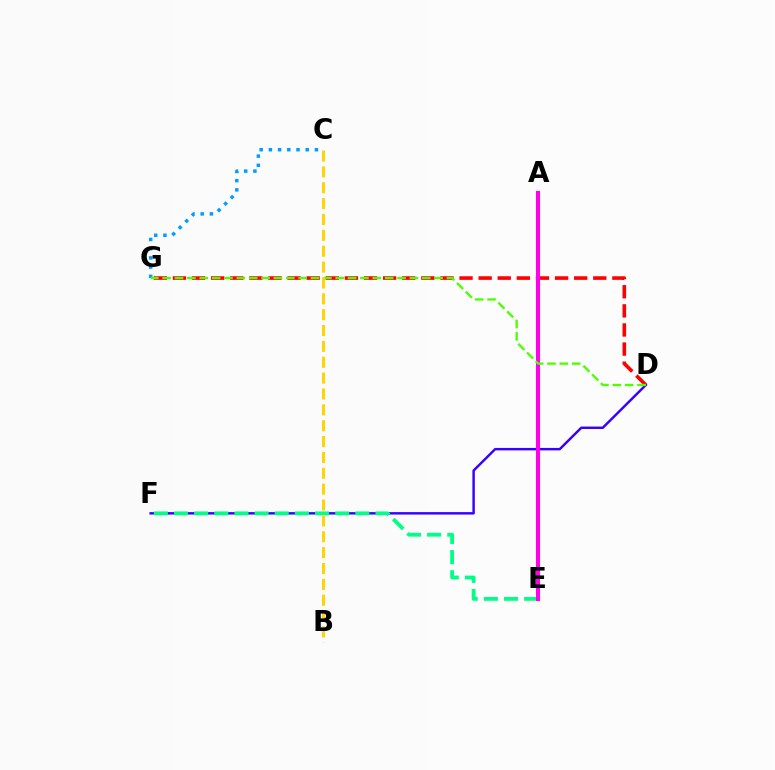{('D', 'F'): [{'color': '#3700ff', 'line_style': 'solid', 'thickness': 1.76}], ('E', 'F'): [{'color': '#00ff86', 'line_style': 'dashed', 'thickness': 2.74}], ('C', 'G'): [{'color': '#009eff', 'line_style': 'dotted', 'thickness': 2.5}], ('D', 'G'): [{'color': '#ff0000', 'line_style': 'dashed', 'thickness': 2.6}, {'color': '#4fff00', 'line_style': 'dashed', 'thickness': 1.68}], ('A', 'E'): [{'color': '#ff00ed', 'line_style': 'solid', 'thickness': 2.92}], ('B', 'C'): [{'color': '#ffd500', 'line_style': 'dashed', 'thickness': 2.16}]}